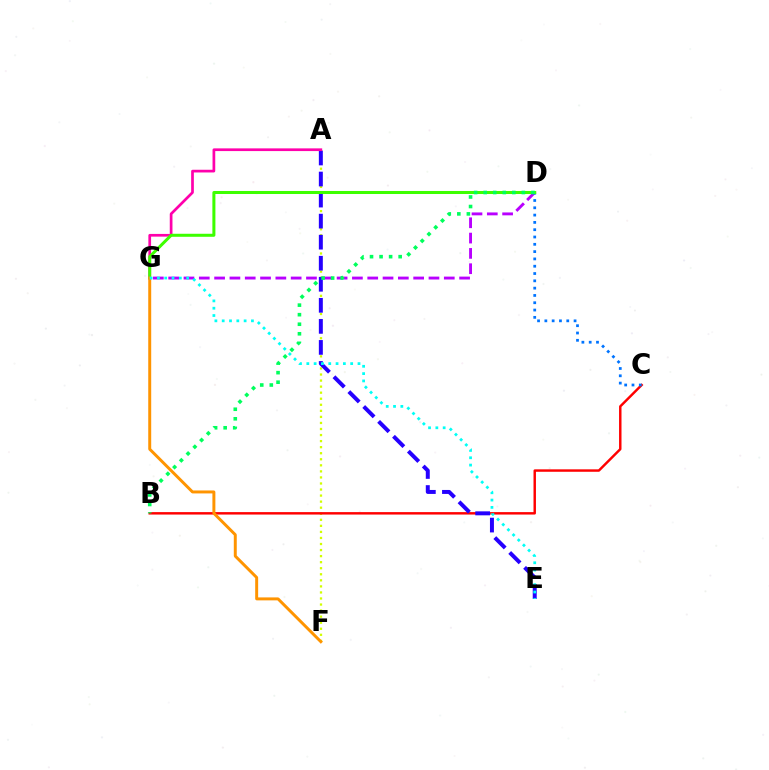{('A', 'F'): [{'color': '#d1ff00', 'line_style': 'dotted', 'thickness': 1.64}], ('B', 'C'): [{'color': '#ff0000', 'line_style': 'solid', 'thickness': 1.76}], ('D', 'G'): [{'color': '#b900ff', 'line_style': 'dashed', 'thickness': 2.08}, {'color': '#3dff00', 'line_style': 'solid', 'thickness': 2.18}], ('A', 'E'): [{'color': '#2500ff', 'line_style': 'dashed', 'thickness': 2.86}], ('A', 'G'): [{'color': '#ff00ac', 'line_style': 'solid', 'thickness': 1.95}], ('C', 'D'): [{'color': '#0074ff', 'line_style': 'dotted', 'thickness': 1.98}], ('B', 'D'): [{'color': '#00ff5c', 'line_style': 'dotted', 'thickness': 2.59}], ('F', 'G'): [{'color': '#ff9400', 'line_style': 'solid', 'thickness': 2.13}], ('E', 'G'): [{'color': '#00fff6', 'line_style': 'dotted', 'thickness': 1.99}]}